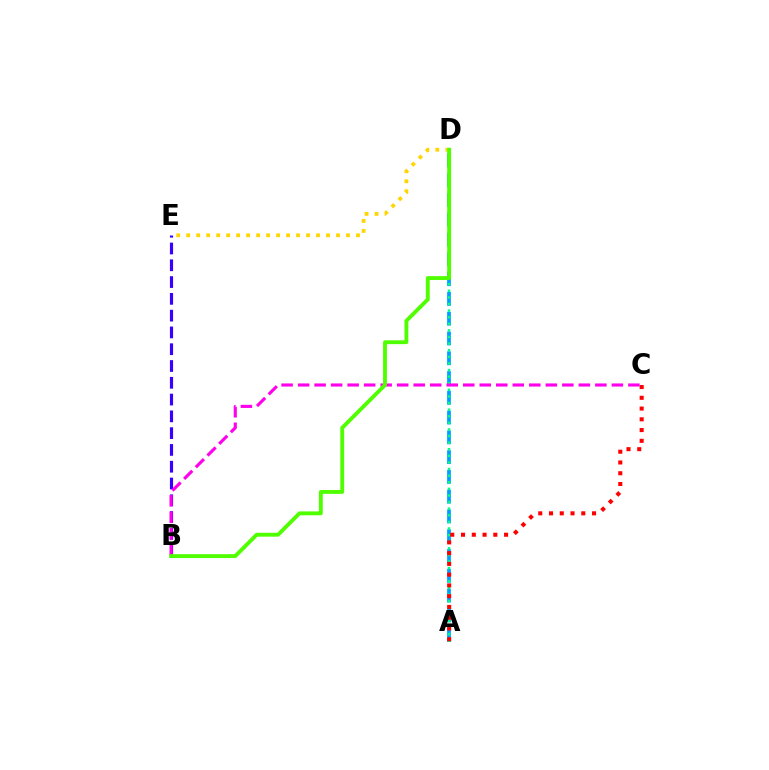{('A', 'D'): [{'color': '#009eff', 'line_style': 'dashed', 'thickness': 2.69}, {'color': '#00ff86', 'line_style': 'dotted', 'thickness': 1.79}], ('B', 'E'): [{'color': '#3700ff', 'line_style': 'dashed', 'thickness': 2.28}], ('A', 'C'): [{'color': '#ff0000', 'line_style': 'dotted', 'thickness': 2.92}], ('B', 'C'): [{'color': '#ff00ed', 'line_style': 'dashed', 'thickness': 2.24}], ('D', 'E'): [{'color': '#ffd500', 'line_style': 'dotted', 'thickness': 2.71}], ('B', 'D'): [{'color': '#4fff00', 'line_style': 'solid', 'thickness': 2.77}]}